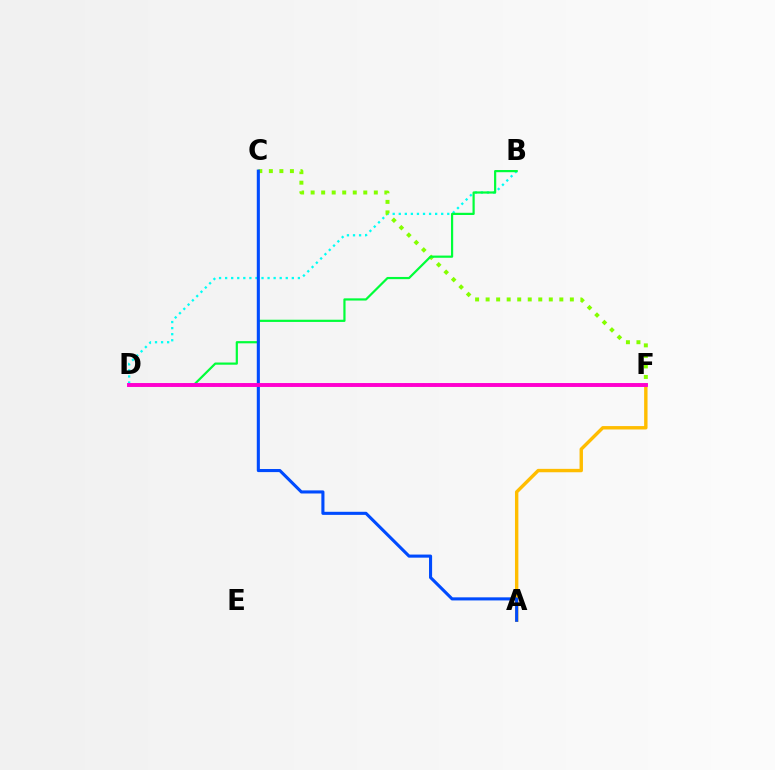{('B', 'D'): [{'color': '#00fff6', 'line_style': 'dotted', 'thickness': 1.65}, {'color': '#00ff39', 'line_style': 'solid', 'thickness': 1.59}], ('A', 'F'): [{'color': '#ffbd00', 'line_style': 'solid', 'thickness': 2.45}], ('D', 'F'): [{'color': '#ff0000', 'line_style': 'dashed', 'thickness': 1.58}, {'color': '#7200ff', 'line_style': 'dotted', 'thickness': 1.63}, {'color': '#ff00cf', 'line_style': 'solid', 'thickness': 2.81}], ('C', 'F'): [{'color': '#84ff00', 'line_style': 'dotted', 'thickness': 2.86}], ('A', 'C'): [{'color': '#004bff', 'line_style': 'solid', 'thickness': 2.23}]}